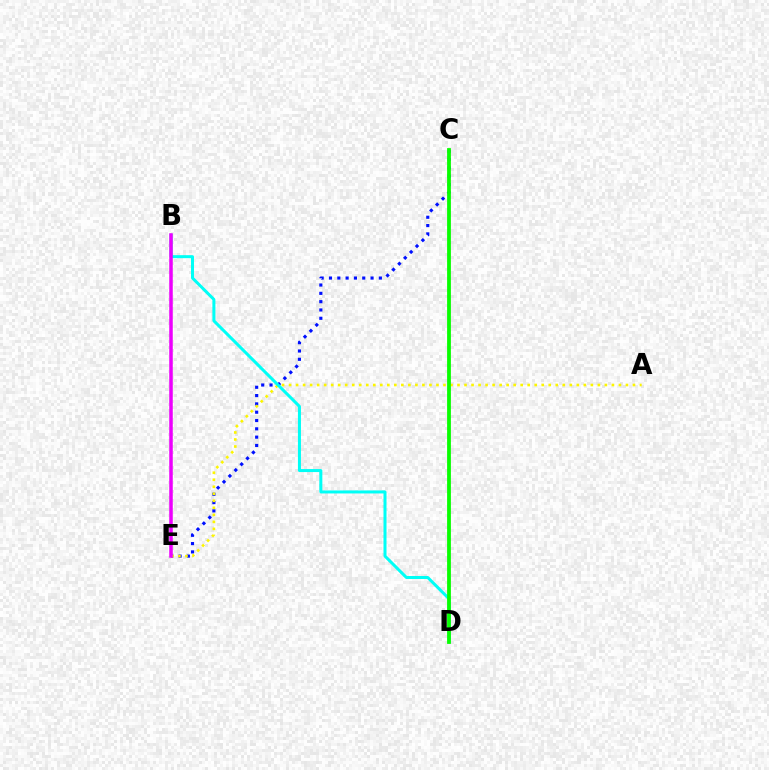{('C', 'D'): [{'color': '#ff0000', 'line_style': 'dotted', 'thickness': 1.57}, {'color': '#08ff00', 'line_style': 'solid', 'thickness': 2.73}], ('C', 'E'): [{'color': '#0010ff', 'line_style': 'dotted', 'thickness': 2.26}], ('A', 'E'): [{'color': '#fcf500', 'line_style': 'dotted', 'thickness': 1.91}], ('B', 'D'): [{'color': '#00fff6', 'line_style': 'solid', 'thickness': 2.17}], ('B', 'E'): [{'color': '#ee00ff', 'line_style': 'solid', 'thickness': 2.54}]}